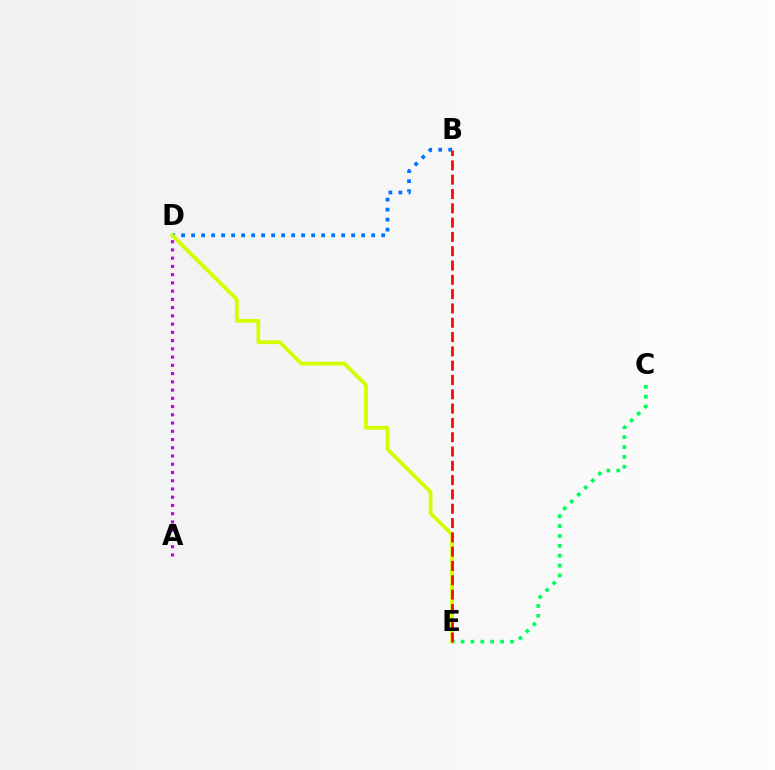{('B', 'D'): [{'color': '#0074ff', 'line_style': 'dotted', 'thickness': 2.72}], ('C', 'E'): [{'color': '#00ff5c', 'line_style': 'dotted', 'thickness': 2.68}], ('D', 'E'): [{'color': '#d1ff00', 'line_style': 'solid', 'thickness': 2.72}], ('A', 'D'): [{'color': '#b900ff', 'line_style': 'dotted', 'thickness': 2.24}], ('B', 'E'): [{'color': '#ff0000', 'line_style': 'dashed', 'thickness': 1.94}]}